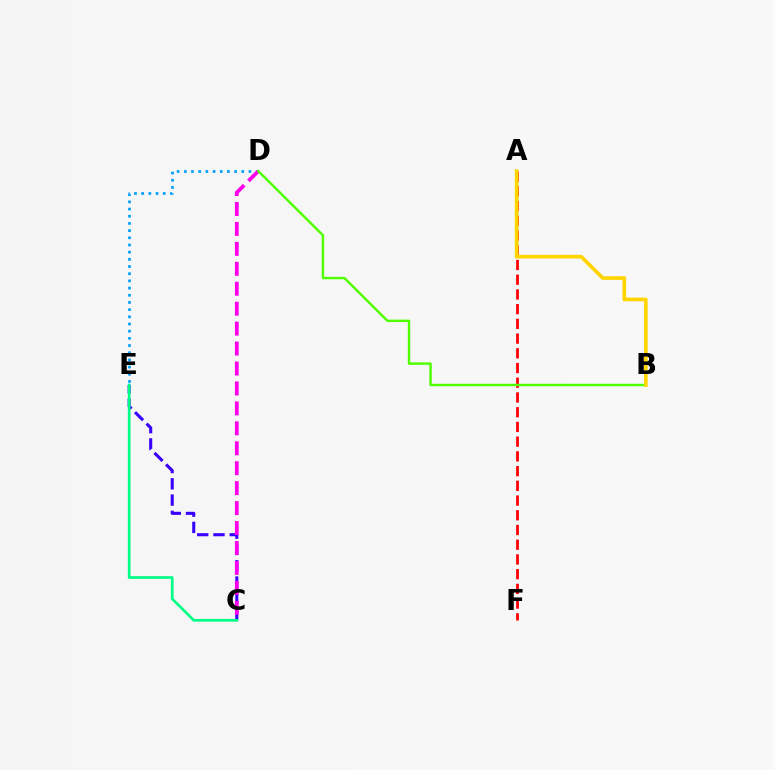{('C', 'E'): [{'color': '#3700ff', 'line_style': 'dashed', 'thickness': 2.21}, {'color': '#00ff86', 'line_style': 'solid', 'thickness': 1.94}], ('D', 'E'): [{'color': '#009eff', 'line_style': 'dotted', 'thickness': 1.95}], ('A', 'F'): [{'color': '#ff0000', 'line_style': 'dashed', 'thickness': 2.0}], ('C', 'D'): [{'color': '#ff00ed', 'line_style': 'dashed', 'thickness': 2.71}], ('B', 'D'): [{'color': '#4fff00', 'line_style': 'solid', 'thickness': 1.75}], ('A', 'B'): [{'color': '#ffd500', 'line_style': 'solid', 'thickness': 2.65}]}